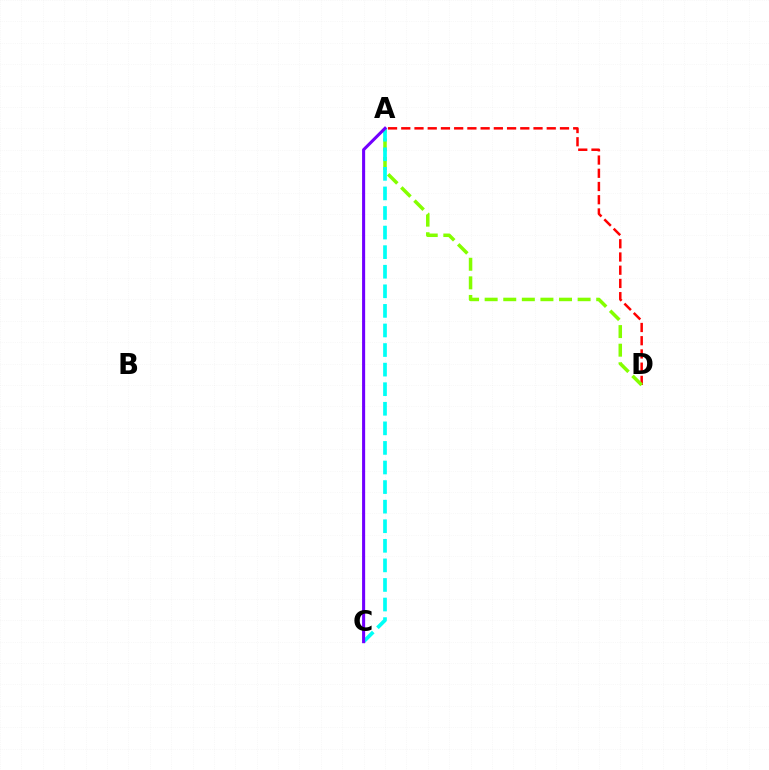{('A', 'D'): [{'color': '#ff0000', 'line_style': 'dashed', 'thickness': 1.8}, {'color': '#84ff00', 'line_style': 'dashed', 'thickness': 2.53}], ('A', 'C'): [{'color': '#00fff6', 'line_style': 'dashed', 'thickness': 2.66}, {'color': '#7200ff', 'line_style': 'solid', 'thickness': 2.21}]}